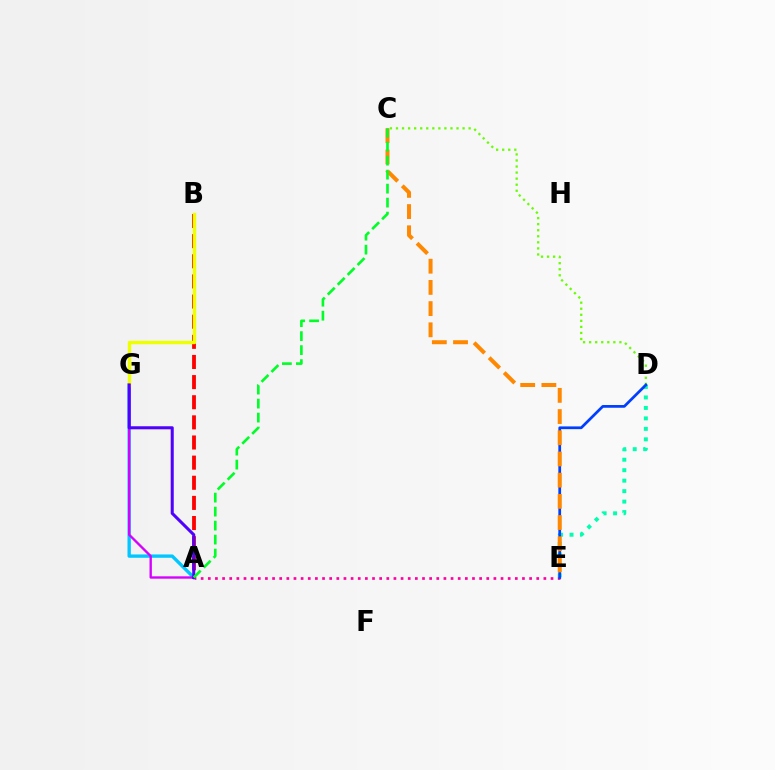{('A', 'E'): [{'color': '#ff00a0', 'line_style': 'dotted', 'thickness': 1.94}], ('C', 'D'): [{'color': '#66ff00', 'line_style': 'dotted', 'thickness': 1.65}], ('A', 'G'): [{'color': '#00c7ff', 'line_style': 'solid', 'thickness': 2.4}, {'color': '#d600ff', 'line_style': 'solid', 'thickness': 1.7}, {'color': '#4f00ff', 'line_style': 'solid', 'thickness': 2.19}], ('D', 'E'): [{'color': '#00ffaf', 'line_style': 'dotted', 'thickness': 2.85}, {'color': '#003fff', 'line_style': 'solid', 'thickness': 1.97}], ('A', 'B'): [{'color': '#ff0000', 'line_style': 'dashed', 'thickness': 2.74}], ('B', 'G'): [{'color': '#eeff00', 'line_style': 'solid', 'thickness': 2.47}], ('C', 'E'): [{'color': '#ff8800', 'line_style': 'dashed', 'thickness': 2.88}], ('A', 'C'): [{'color': '#00ff27', 'line_style': 'dashed', 'thickness': 1.9}]}